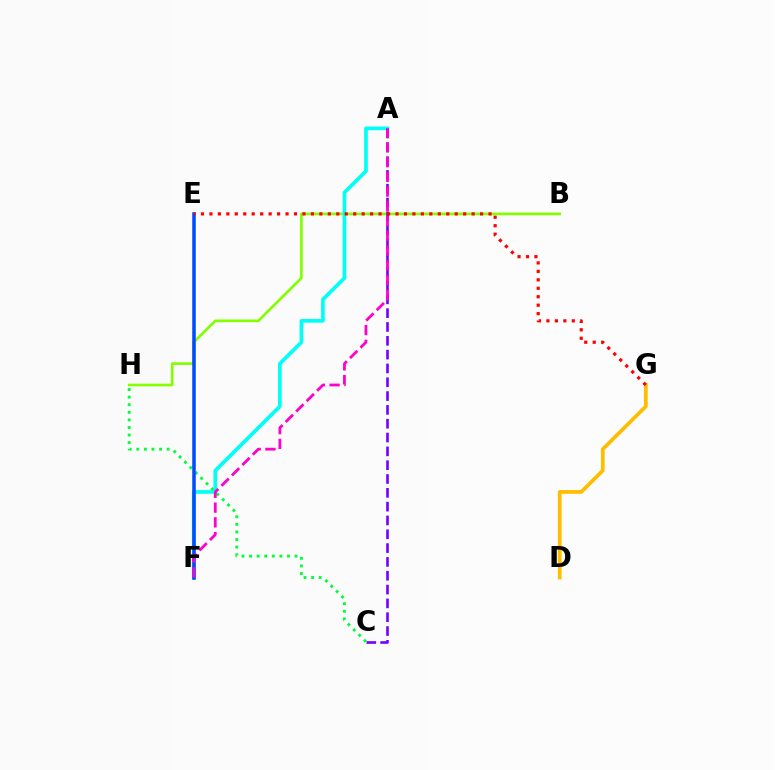{('D', 'G'): [{'color': '#ffbd00', 'line_style': 'solid', 'thickness': 2.69}], ('B', 'H'): [{'color': '#84ff00', 'line_style': 'solid', 'thickness': 1.93}], ('A', 'F'): [{'color': '#00fff6', 'line_style': 'solid', 'thickness': 2.65}, {'color': '#ff00cf', 'line_style': 'dashed', 'thickness': 2.0}], ('C', 'H'): [{'color': '#00ff39', 'line_style': 'dotted', 'thickness': 2.06}], ('E', 'F'): [{'color': '#004bff', 'line_style': 'solid', 'thickness': 2.55}], ('A', 'C'): [{'color': '#7200ff', 'line_style': 'dashed', 'thickness': 1.88}], ('E', 'G'): [{'color': '#ff0000', 'line_style': 'dotted', 'thickness': 2.3}]}